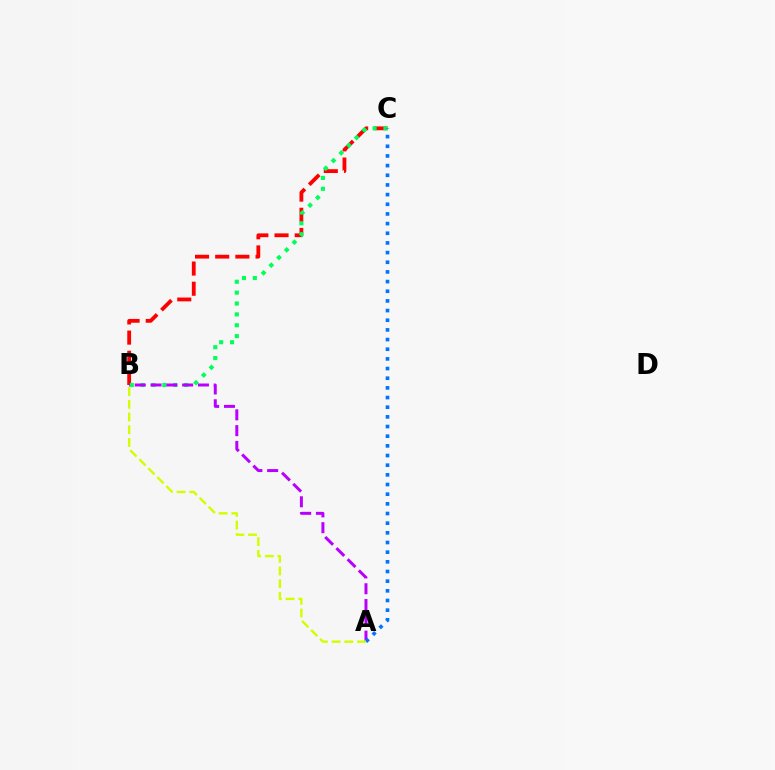{('B', 'C'): [{'color': '#ff0000', 'line_style': 'dashed', 'thickness': 2.74}, {'color': '#00ff5c', 'line_style': 'dotted', 'thickness': 2.95}], ('A', 'B'): [{'color': '#b900ff', 'line_style': 'dashed', 'thickness': 2.15}, {'color': '#d1ff00', 'line_style': 'dashed', 'thickness': 1.73}], ('A', 'C'): [{'color': '#0074ff', 'line_style': 'dotted', 'thickness': 2.63}]}